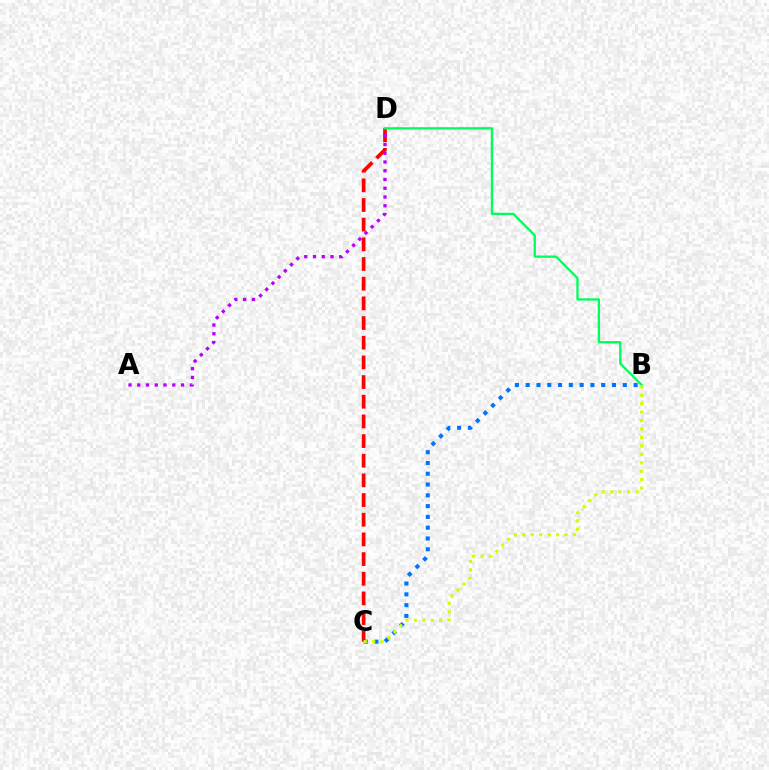{('C', 'D'): [{'color': '#ff0000', 'line_style': 'dashed', 'thickness': 2.67}], ('A', 'D'): [{'color': '#b900ff', 'line_style': 'dotted', 'thickness': 2.38}], ('B', 'C'): [{'color': '#0074ff', 'line_style': 'dotted', 'thickness': 2.93}, {'color': '#d1ff00', 'line_style': 'dotted', 'thickness': 2.29}], ('B', 'D'): [{'color': '#00ff5c', 'line_style': 'solid', 'thickness': 1.67}]}